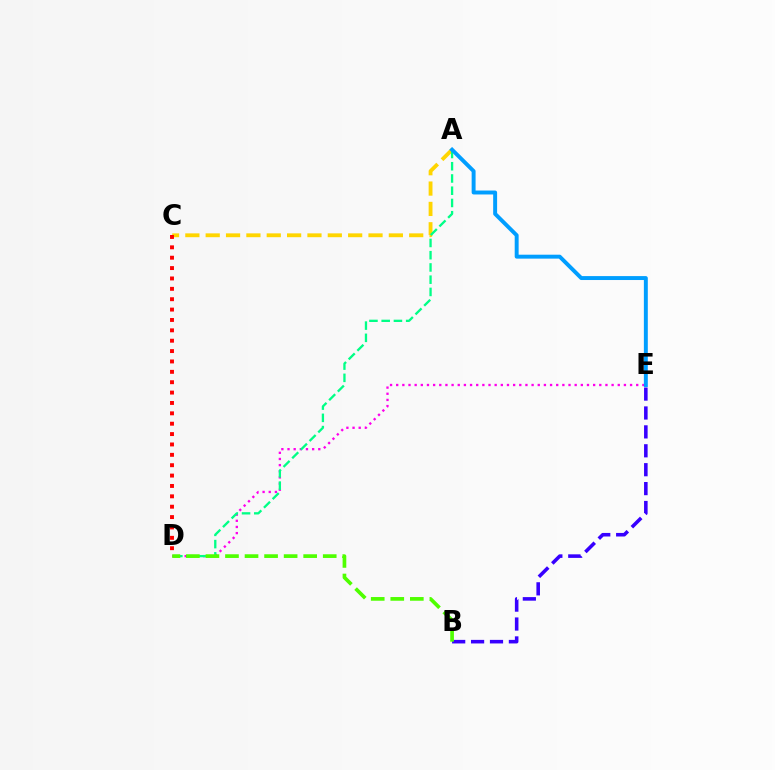{('D', 'E'): [{'color': '#ff00ed', 'line_style': 'dotted', 'thickness': 1.67}], ('B', 'E'): [{'color': '#3700ff', 'line_style': 'dashed', 'thickness': 2.57}], ('A', 'C'): [{'color': '#ffd500', 'line_style': 'dashed', 'thickness': 2.76}], ('A', 'D'): [{'color': '#00ff86', 'line_style': 'dashed', 'thickness': 1.66}], ('B', 'D'): [{'color': '#4fff00', 'line_style': 'dashed', 'thickness': 2.66}], ('A', 'E'): [{'color': '#009eff', 'line_style': 'solid', 'thickness': 2.83}], ('C', 'D'): [{'color': '#ff0000', 'line_style': 'dotted', 'thickness': 2.82}]}